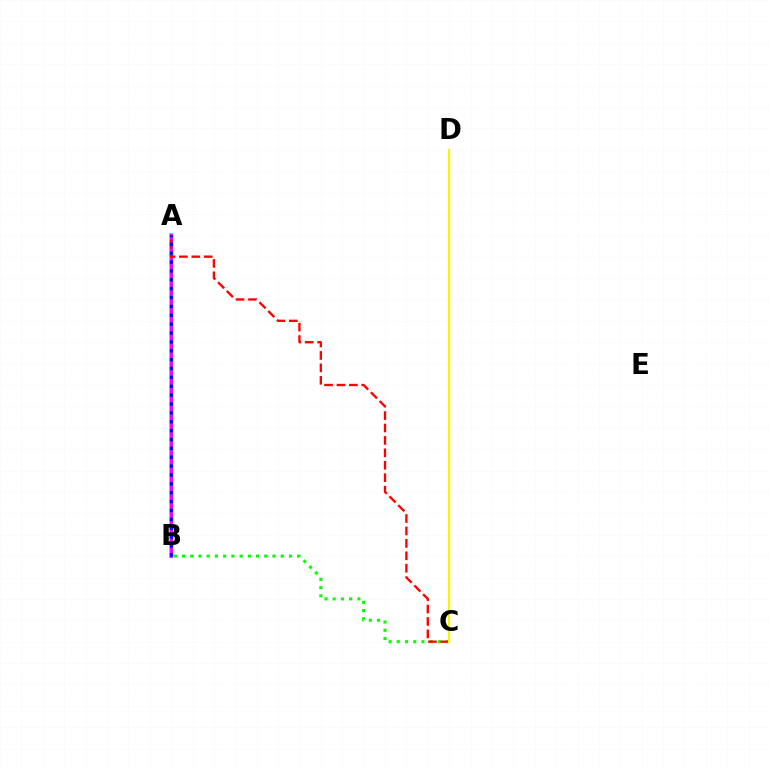{('B', 'C'): [{'color': '#08ff00', 'line_style': 'dotted', 'thickness': 2.23}], ('A', 'B'): [{'color': '#00fff6', 'line_style': 'solid', 'thickness': 2.86}, {'color': '#ee00ff', 'line_style': 'solid', 'thickness': 2.09}, {'color': '#0010ff', 'line_style': 'dotted', 'thickness': 2.41}], ('A', 'C'): [{'color': '#ff0000', 'line_style': 'dashed', 'thickness': 1.69}], ('C', 'D'): [{'color': '#fcf500', 'line_style': 'solid', 'thickness': 1.62}]}